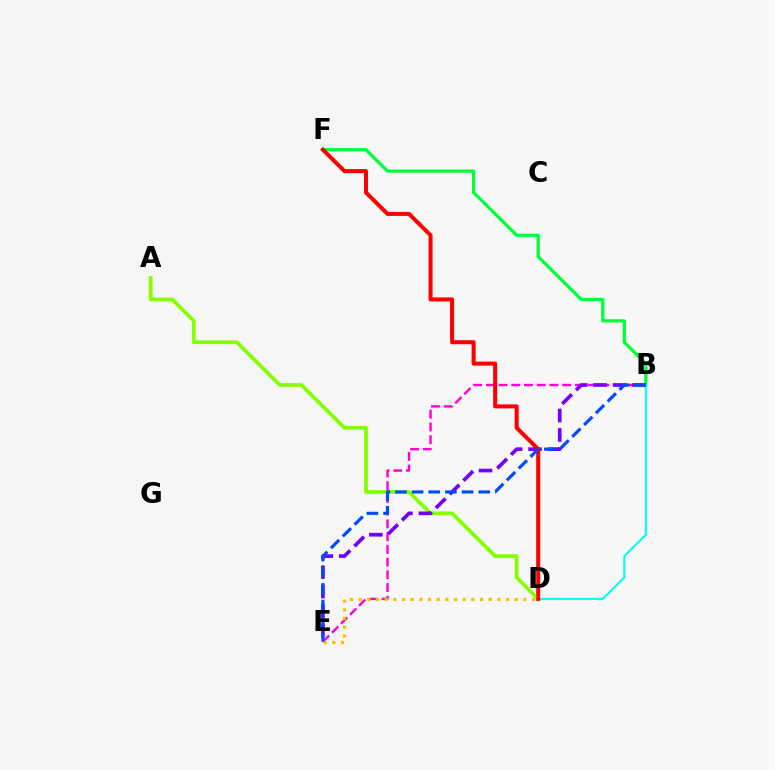{('A', 'D'): [{'color': '#84ff00', 'line_style': 'solid', 'thickness': 2.7}], ('B', 'F'): [{'color': '#00ff39', 'line_style': 'solid', 'thickness': 2.33}], ('B', 'E'): [{'color': '#ff00cf', 'line_style': 'dashed', 'thickness': 1.73}, {'color': '#7200ff', 'line_style': 'dashed', 'thickness': 2.64}, {'color': '#004bff', 'line_style': 'dashed', 'thickness': 2.26}], ('B', 'D'): [{'color': '#00fff6', 'line_style': 'solid', 'thickness': 1.52}], ('D', 'E'): [{'color': '#ffbd00', 'line_style': 'dotted', 'thickness': 2.36}], ('D', 'F'): [{'color': '#ff0000', 'line_style': 'solid', 'thickness': 2.9}]}